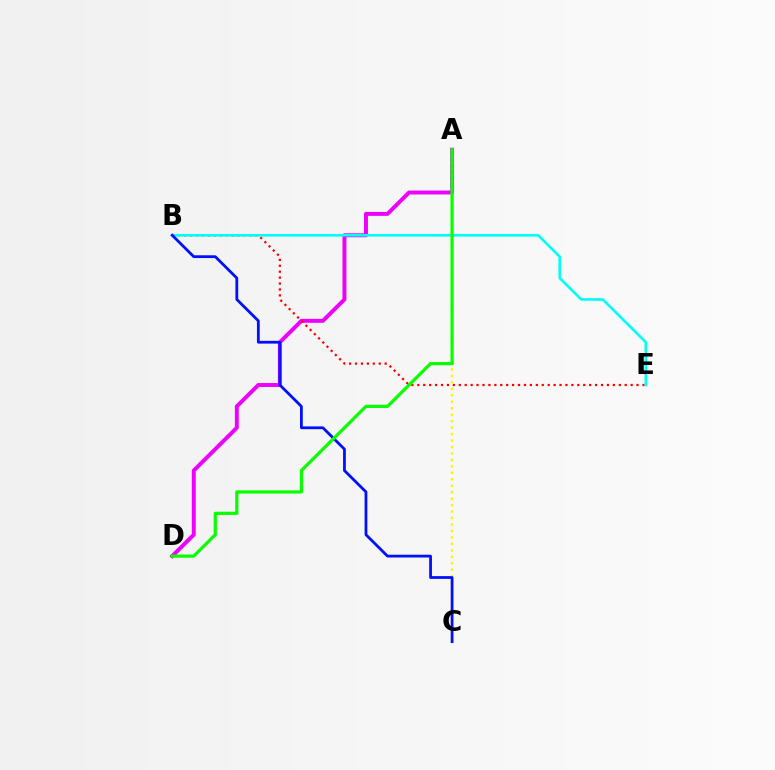{('A', 'D'): [{'color': '#ee00ff', 'line_style': 'solid', 'thickness': 2.84}, {'color': '#08ff00', 'line_style': 'solid', 'thickness': 2.31}], ('B', 'E'): [{'color': '#ff0000', 'line_style': 'dotted', 'thickness': 1.61}, {'color': '#00fff6', 'line_style': 'solid', 'thickness': 1.91}], ('A', 'C'): [{'color': '#fcf500', 'line_style': 'dotted', 'thickness': 1.76}], ('B', 'C'): [{'color': '#0010ff', 'line_style': 'solid', 'thickness': 2.0}]}